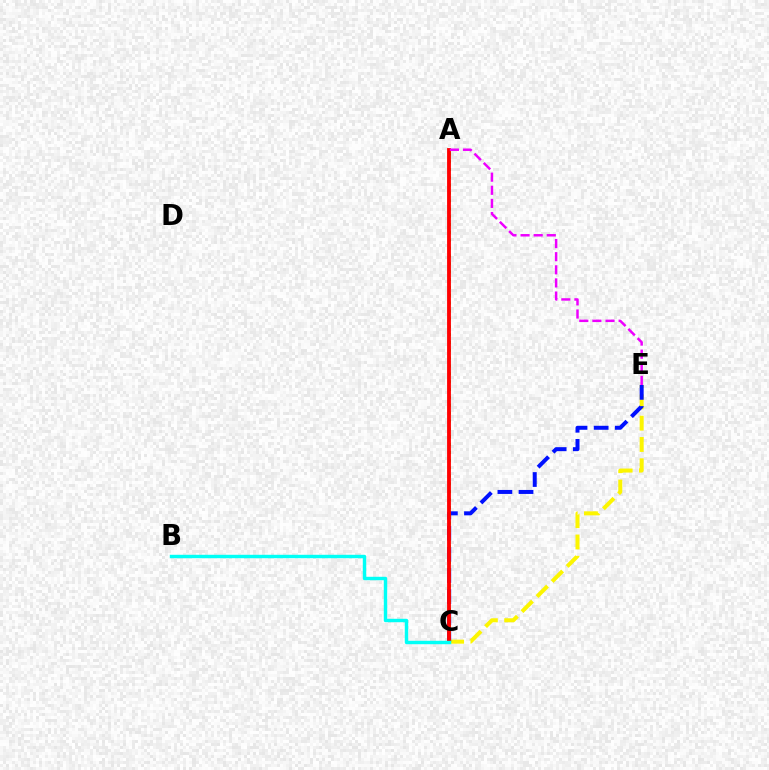{('C', 'E'): [{'color': '#fcf500', 'line_style': 'dashed', 'thickness': 2.89}, {'color': '#0010ff', 'line_style': 'dashed', 'thickness': 2.87}], ('A', 'C'): [{'color': '#08ff00', 'line_style': 'dotted', 'thickness': 2.14}, {'color': '#ff0000', 'line_style': 'solid', 'thickness': 2.76}], ('A', 'E'): [{'color': '#ee00ff', 'line_style': 'dashed', 'thickness': 1.78}], ('B', 'C'): [{'color': '#00fff6', 'line_style': 'solid', 'thickness': 2.46}]}